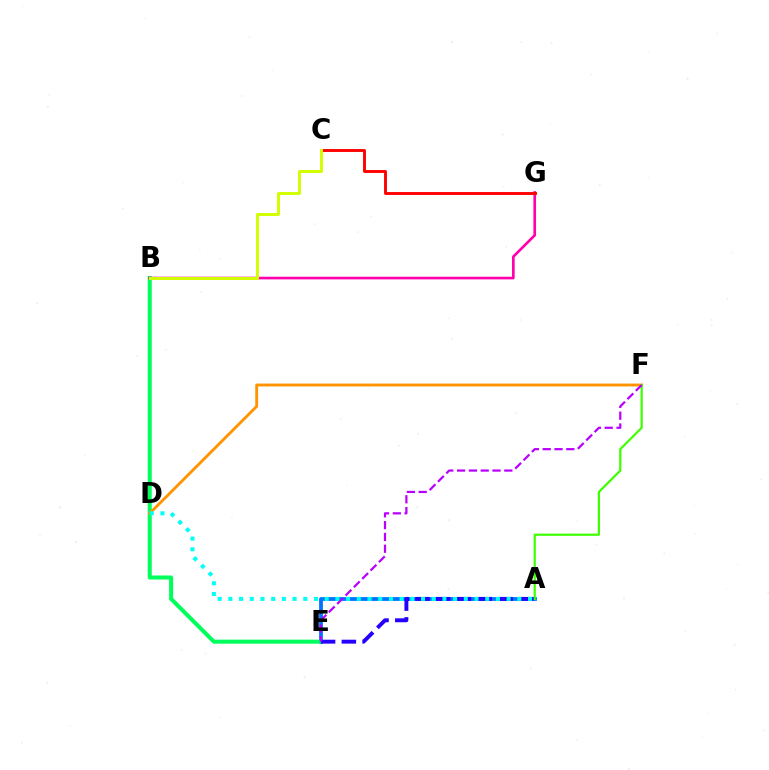{('A', 'E'): [{'color': '#0074ff', 'line_style': 'solid', 'thickness': 2.72}, {'color': '#2500ff', 'line_style': 'dashed', 'thickness': 2.82}], ('B', 'E'): [{'color': '#00ff5c', 'line_style': 'solid', 'thickness': 2.91}], ('D', 'F'): [{'color': '#ff9400', 'line_style': 'solid', 'thickness': 2.06}], ('B', 'G'): [{'color': '#ff00ac', 'line_style': 'solid', 'thickness': 1.92}], ('A', 'F'): [{'color': '#3dff00', 'line_style': 'solid', 'thickness': 1.59}], ('C', 'G'): [{'color': '#ff0000', 'line_style': 'solid', 'thickness': 2.08}], ('E', 'F'): [{'color': '#b900ff', 'line_style': 'dashed', 'thickness': 1.6}], ('B', 'C'): [{'color': '#d1ff00', 'line_style': 'solid', 'thickness': 2.13}], ('A', 'D'): [{'color': '#00fff6', 'line_style': 'dotted', 'thickness': 2.91}]}